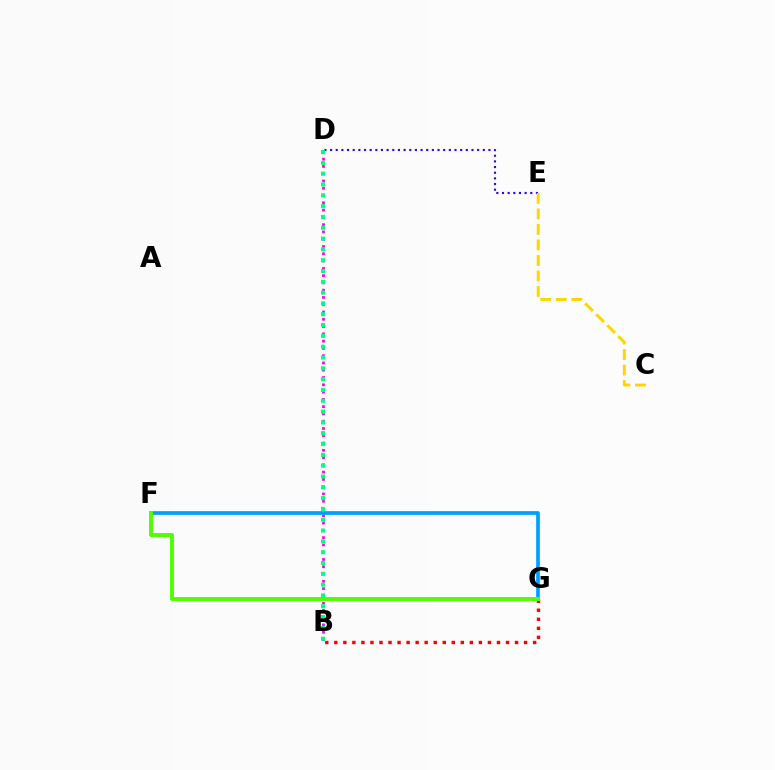{('B', 'G'): [{'color': '#ff0000', 'line_style': 'dotted', 'thickness': 2.46}], ('B', 'D'): [{'color': '#ff00ed', 'line_style': 'dotted', 'thickness': 1.98}, {'color': '#00ff86', 'line_style': 'dotted', 'thickness': 2.94}], ('F', 'G'): [{'color': '#009eff', 'line_style': 'solid', 'thickness': 2.65}, {'color': '#4fff00', 'line_style': 'solid', 'thickness': 2.81}], ('D', 'E'): [{'color': '#3700ff', 'line_style': 'dotted', 'thickness': 1.54}], ('C', 'E'): [{'color': '#ffd500', 'line_style': 'dashed', 'thickness': 2.11}]}